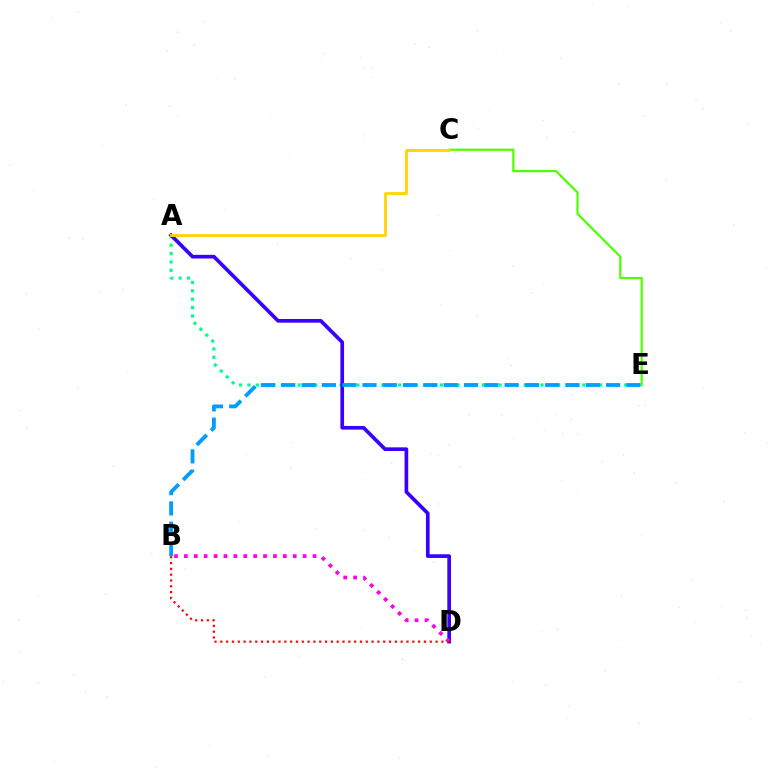{('A', 'E'): [{'color': '#00ff86', 'line_style': 'dotted', 'thickness': 2.27}], ('A', 'D'): [{'color': '#3700ff', 'line_style': 'solid', 'thickness': 2.64}], ('B', 'D'): [{'color': '#ff00ed', 'line_style': 'dotted', 'thickness': 2.69}, {'color': '#ff0000', 'line_style': 'dotted', 'thickness': 1.58}], ('C', 'E'): [{'color': '#4fff00', 'line_style': 'solid', 'thickness': 1.59}], ('A', 'C'): [{'color': '#ffd500', 'line_style': 'solid', 'thickness': 2.02}], ('B', 'E'): [{'color': '#009eff', 'line_style': 'dashed', 'thickness': 2.76}]}